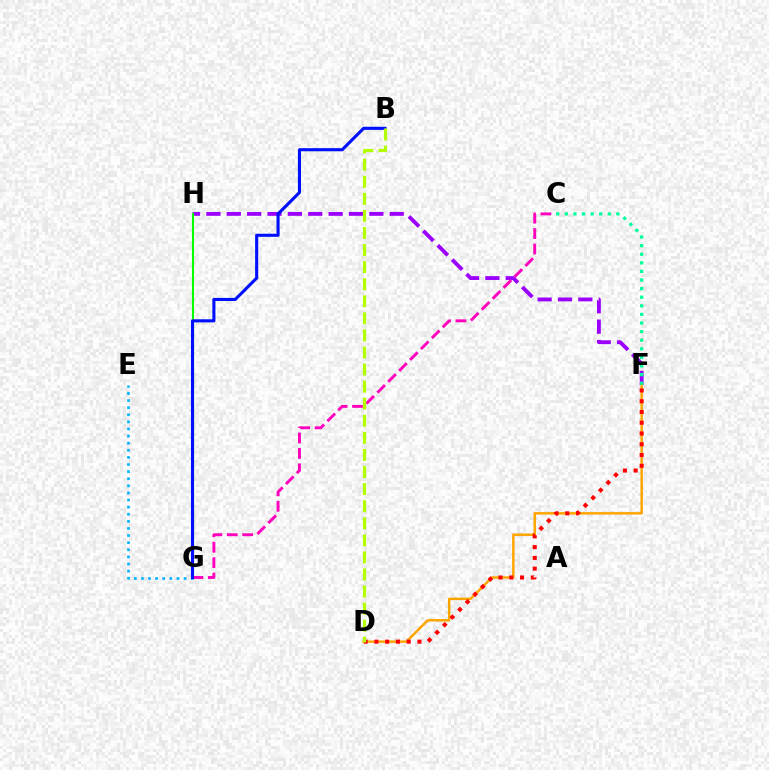{('F', 'H'): [{'color': '#9b00ff', 'line_style': 'dashed', 'thickness': 2.77}], ('G', 'H'): [{'color': '#08ff00', 'line_style': 'solid', 'thickness': 1.54}], ('E', 'G'): [{'color': '#00b5ff', 'line_style': 'dotted', 'thickness': 1.93}], ('C', 'G'): [{'color': '#ff00bd', 'line_style': 'dashed', 'thickness': 2.1}], ('D', 'F'): [{'color': '#ffa500', 'line_style': 'solid', 'thickness': 1.78}, {'color': '#ff0000', 'line_style': 'dotted', 'thickness': 2.92}], ('B', 'G'): [{'color': '#0010ff', 'line_style': 'solid', 'thickness': 2.23}], ('B', 'D'): [{'color': '#b3ff00', 'line_style': 'dashed', 'thickness': 2.32}], ('C', 'F'): [{'color': '#00ff9d', 'line_style': 'dotted', 'thickness': 2.34}]}